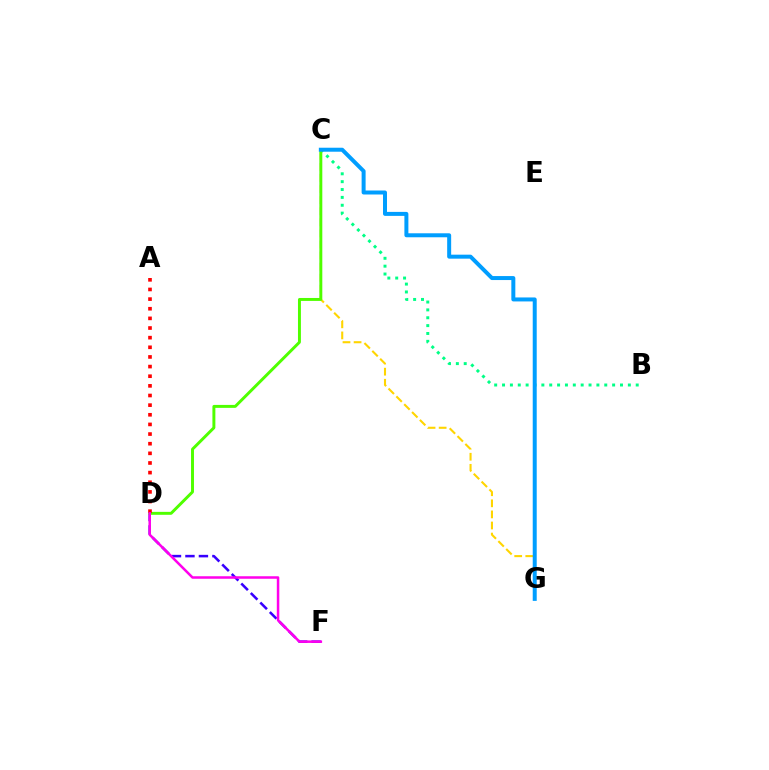{('D', 'F'): [{'color': '#3700ff', 'line_style': 'dashed', 'thickness': 1.83}, {'color': '#ff00ed', 'line_style': 'solid', 'thickness': 1.81}], ('C', 'G'): [{'color': '#ffd500', 'line_style': 'dashed', 'thickness': 1.51}, {'color': '#009eff', 'line_style': 'solid', 'thickness': 2.87}], ('B', 'C'): [{'color': '#00ff86', 'line_style': 'dotted', 'thickness': 2.14}], ('C', 'D'): [{'color': '#4fff00', 'line_style': 'solid', 'thickness': 2.12}], ('A', 'D'): [{'color': '#ff0000', 'line_style': 'dotted', 'thickness': 2.62}]}